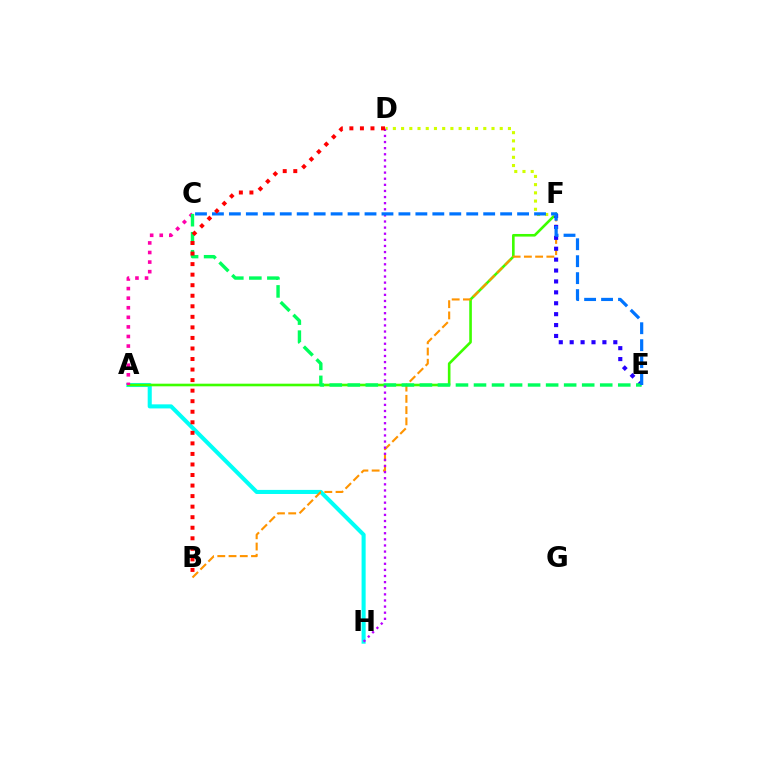{('A', 'H'): [{'color': '#00fff6', 'line_style': 'solid', 'thickness': 2.94}], ('A', 'F'): [{'color': '#3dff00', 'line_style': 'solid', 'thickness': 1.88}], ('A', 'C'): [{'color': '#ff00ac', 'line_style': 'dotted', 'thickness': 2.6}], ('B', 'F'): [{'color': '#ff9400', 'line_style': 'dashed', 'thickness': 1.53}], ('E', 'F'): [{'color': '#2500ff', 'line_style': 'dotted', 'thickness': 2.96}], ('C', 'E'): [{'color': '#00ff5c', 'line_style': 'dashed', 'thickness': 2.45}, {'color': '#0074ff', 'line_style': 'dashed', 'thickness': 2.3}], ('D', 'F'): [{'color': '#d1ff00', 'line_style': 'dotted', 'thickness': 2.23}], ('D', 'H'): [{'color': '#b900ff', 'line_style': 'dotted', 'thickness': 1.66}], ('B', 'D'): [{'color': '#ff0000', 'line_style': 'dotted', 'thickness': 2.87}]}